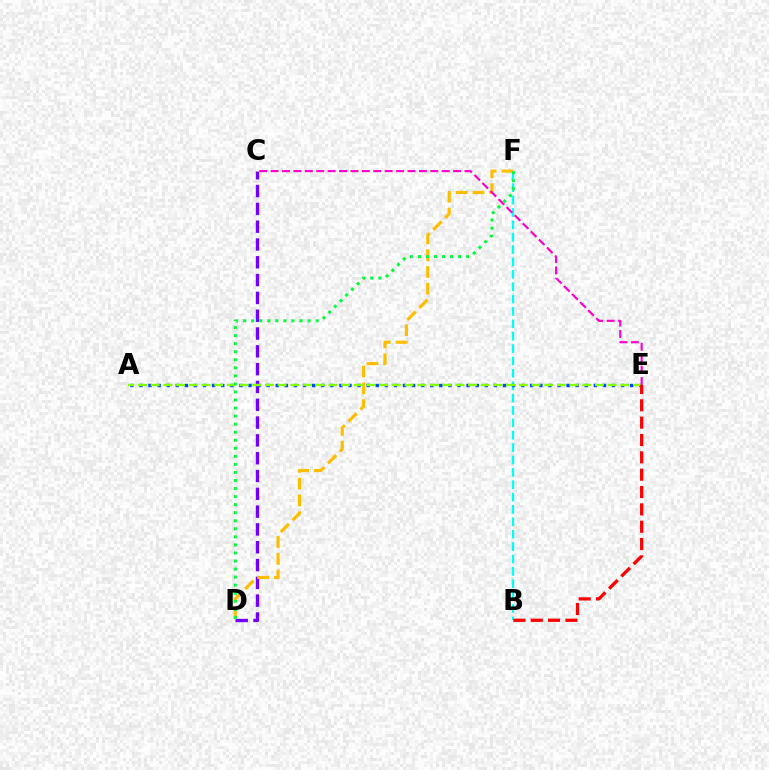{('B', 'F'): [{'color': '#00fff6', 'line_style': 'dashed', 'thickness': 1.68}], ('C', 'D'): [{'color': '#7200ff', 'line_style': 'dashed', 'thickness': 2.42}], ('A', 'E'): [{'color': '#004bff', 'line_style': 'dotted', 'thickness': 2.47}, {'color': '#84ff00', 'line_style': 'dashed', 'thickness': 1.72}], ('D', 'F'): [{'color': '#ffbd00', 'line_style': 'dashed', 'thickness': 2.28}, {'color': '#00ff39', 'line_style': 'dotted', 'thickness': 2.19}], ('C', 'E'): [{'color': '#ff00cf', 'line_style': 'dashed', 'thickness': 1.55}], ('B', 'E'): [{'color': '#ff0000', 'line_style': 'dashed', 'thickness': 2.36}]}